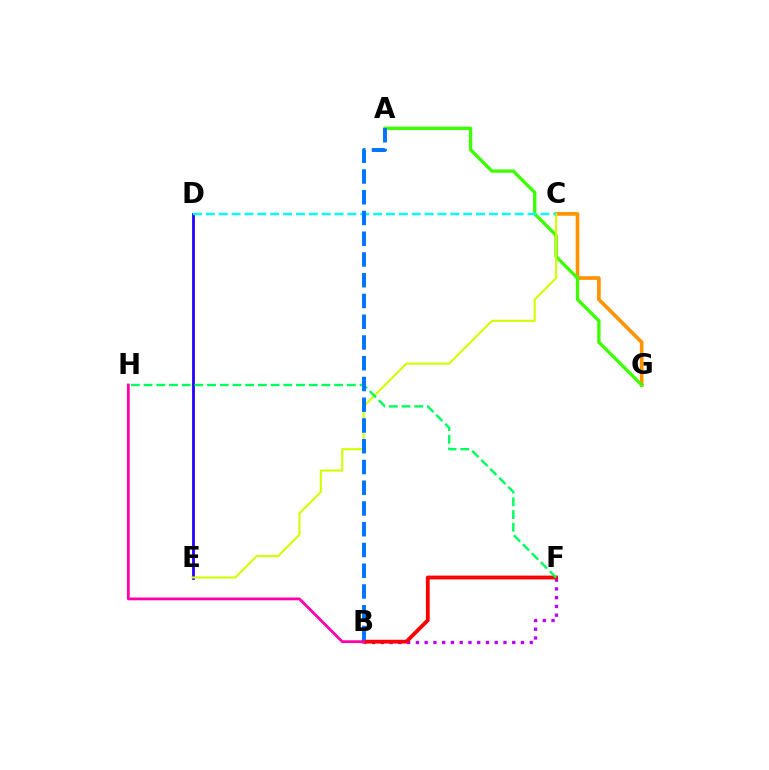{('B', 'F'): [{'color': '#b900ff', 'line_style': 'dotted', 'thickness': 2.38}, {'color': '#ff0000', 'line_style': 'solid', 'thickness': 2.74}], ('C', 'G'): [{'color': '#ff9400', 'line_style': 'solid', 'thickness': 2.65}], ('A', 'G'): [{'color': '#3dff00', 'line_style': 'solid', 'thickness': 2.41}], ('D', 'E'): [{'color': '#2500ff', 'line_style': 'solid', 'thickness': 2.01}], ('C', 'E'): [{'color': '#d1ff00', 'line_style': 'solid', 'thickness': 1.51}], ('C', 'D'): [{'color': '#00fff6', 'line_style': 'dashed', 'thickness': 1.75}], ('F', 'H'): [{'color': '#00ff5c', 'line_style': 'dashed', 'thickness': 1.73}], ('B', 'H'): [{'color': '#ff00ac', 'line_style': 'solid', 'thickness': 2.01}], ('A', 'B'): [{'color': '#0074ff', 'line_style': 'dashed', 'thickness': 2.82}]}